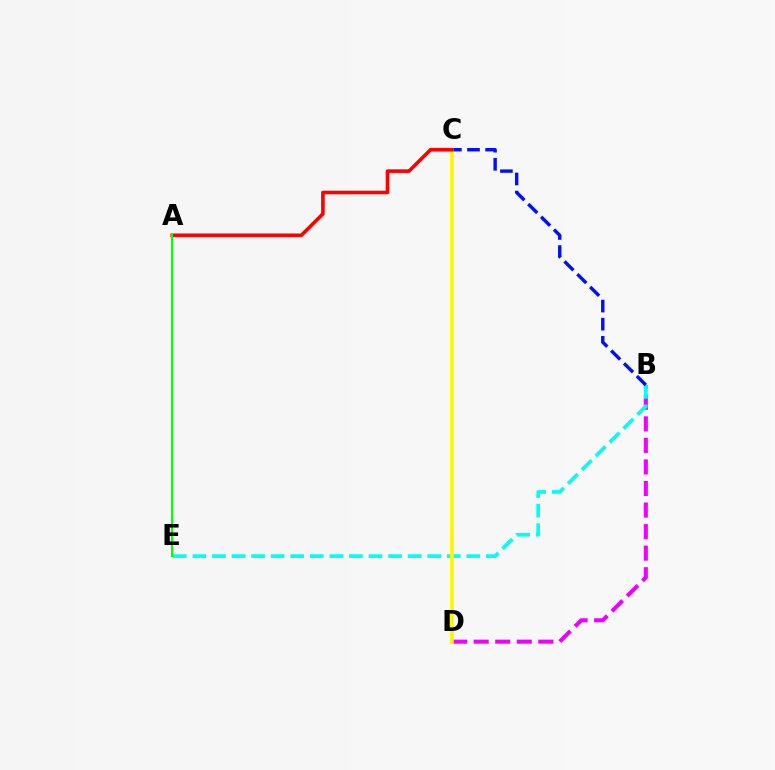{('B', 'D'): [{'color': '#ee00ff', 'line_style': 'dashed', 'thickness': 2.93}], ('B', 'E'): [{'color': '#00fff6', 'line_style': 'dashed', 'thickness': 2.66}], ('B', 'C'): [{'color': '#0010ff', 'line_style': 'dashed', 'thickness': 2.46}], ('C', 'D'): [{'color': '#fcf500', 'line_style': 'solid', 'thickness': 2.67}], ('A', 'C'): [{'color': '#ff0000', 'line_style': 'solid', 'thickness': 2.6}], ('A', 'E'): [{'color': '#08ff00', 'line_style': 'solid', 'thickness': 1.59}]}